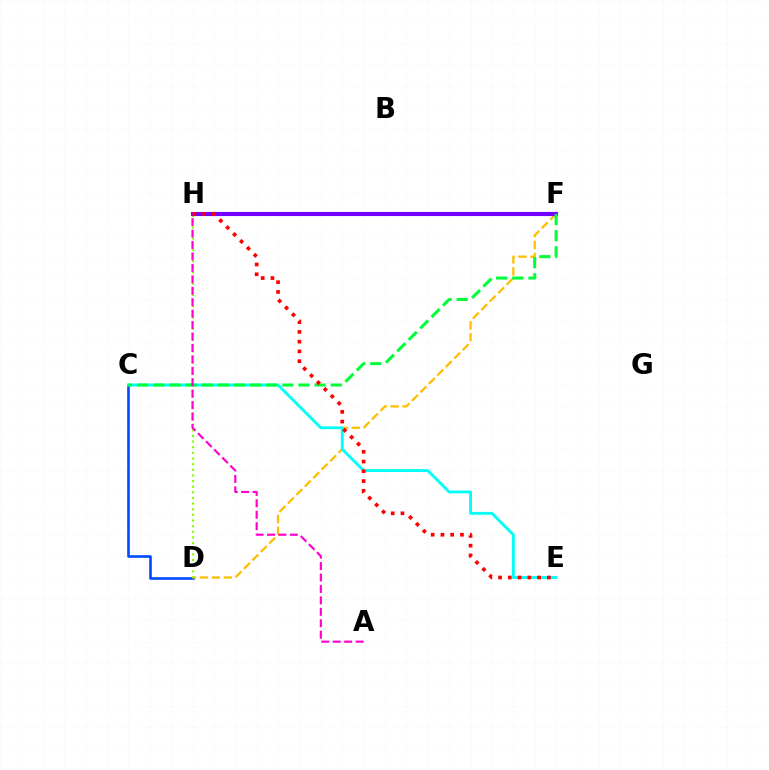{('C', 'D'): [{'color': '#004bff', 'line_style': 'solid', 'thickness': 1.89}], ('D', 'F'): [{'color': '#ffbd00', 'line_style': 'dashed', 'thickness': 1.62}], ('C', 'E'): [{'color': '#00fff6', 'line_style': 'solid', 'thickness': 2.06}], ('D', 'H'): [{'color': '#84ff00', 'line_style': 'dotted', 'thickness': 1.53}], ('F', 'H'): [{'color': '#7200ff', 'line_style': 'solid', 'thickness': 2.97}], ('C', 'F'): [{'color': '#00ff39', 'line_style': 'dashed', 'thickness': 2.19}], ('E', 'H'): [{'color': '#ff0000', 'line_style': 'dotted', 'thickness': 2.65}], ('A', 'H'): [{'color': '#ff00cf', 'line_style': 'dashed', 'thickness': 1.55}]}